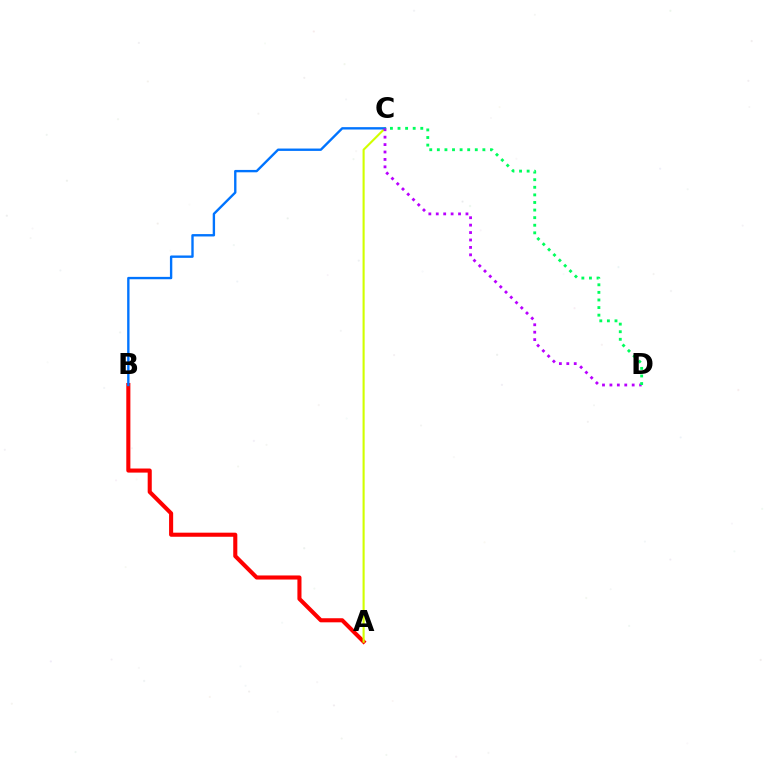{('A', 'B'): [{'color': '#ff0000', 'line_style': 'solid', 'thickness': 2.94}], ('A', 'C'): [{'color': '#d1ff00', 'line_style': 'solid', 'thickness': 1.52}], ('B', 'C'): [{'color': '#0074ff', 'line_style': 'solid', 'thickness': 1.71}], ('C', 'D'): [{'color': '#b900ff', 'line_style': 'dotted', 'thickness': 2.02}, {'color': '#00ff5c', 'line_style': 'dotted', 'thickness': 2.06}]}